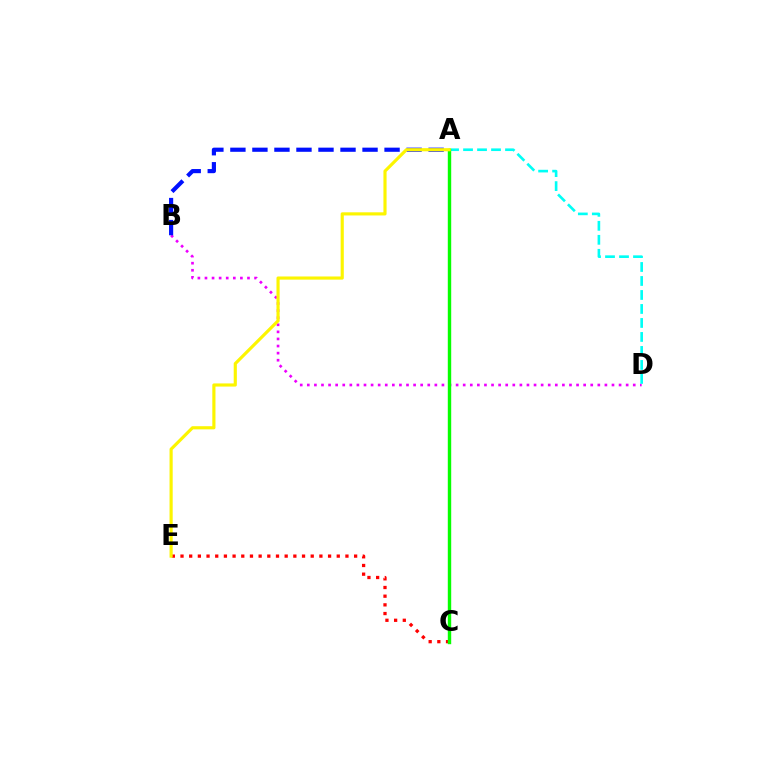{('B', 'D'): [{'color': '#ee00ff', 'line_style': 'dotted', 'thickness': 1.93}], ('A', 'D'): [{'color': '#00fff6', 'line_style': 'dashed', 'thickness': 1.9}], ('C', 'E'): [{'color': '#ff0000', 'line_style': 'dotted', 'thickness': 2.36}], ('A', 'B'): [{'color': '#0010ff', 'line_style': 'dashed', 'thickness': 2.99}], ('A', 'C'): [{'color': '#08ff00', 'line_style': 'solid', 'thickness': 2.45}], ('A', 'E'): [{'color': '#fcf500', 'line_style': 'solid', 'thickness': 2.27}]}